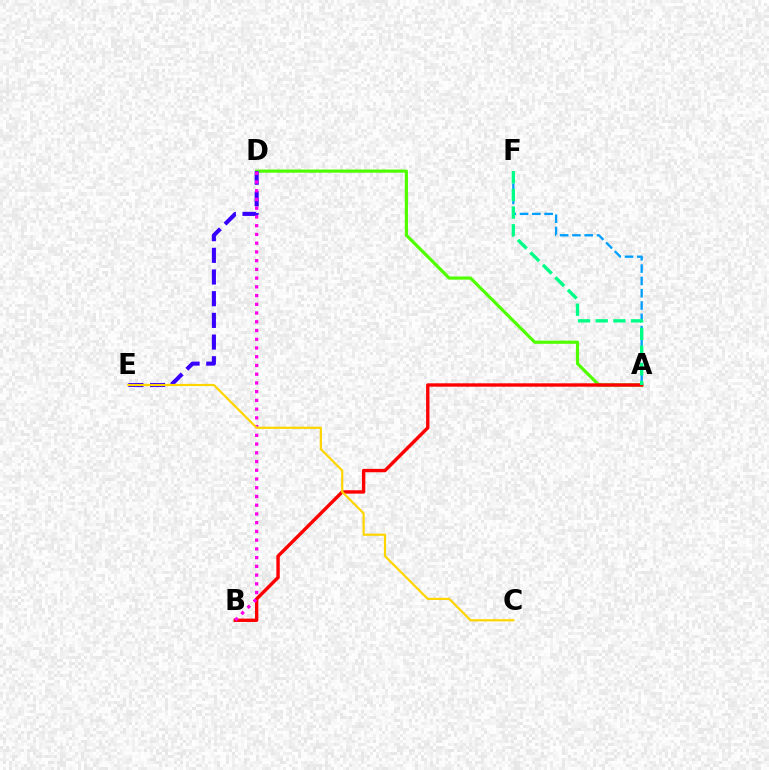{('A', 'D'): [{'color': '#4fff00', 'line_style': 'solid', 'thickness': 2.28}], ('A', 'B'): [{'color': '#ff0000', 'line_style': 'solid', 'thickness': 2.44}], ('D', 'E'): [{'color': '#3700ff', 'line_style': 'dashed', 'thickness': 2.95}], ('A', 'F'): [{'color': '#009eff', 'line_style': 'dashed', 'thickness': 1.67}, {'color': '#00ff86', 'line_style': 'dashed', 'thickness': 2.4}], ('B', 'D'): [{'color': '#ff00ed', 'line_style': 'dotted', 'thickness': 2.37}], ('C', 'E'): [{'color': '#ffd500', 'line_style': 'solid', 'thickness': 1.58}]}